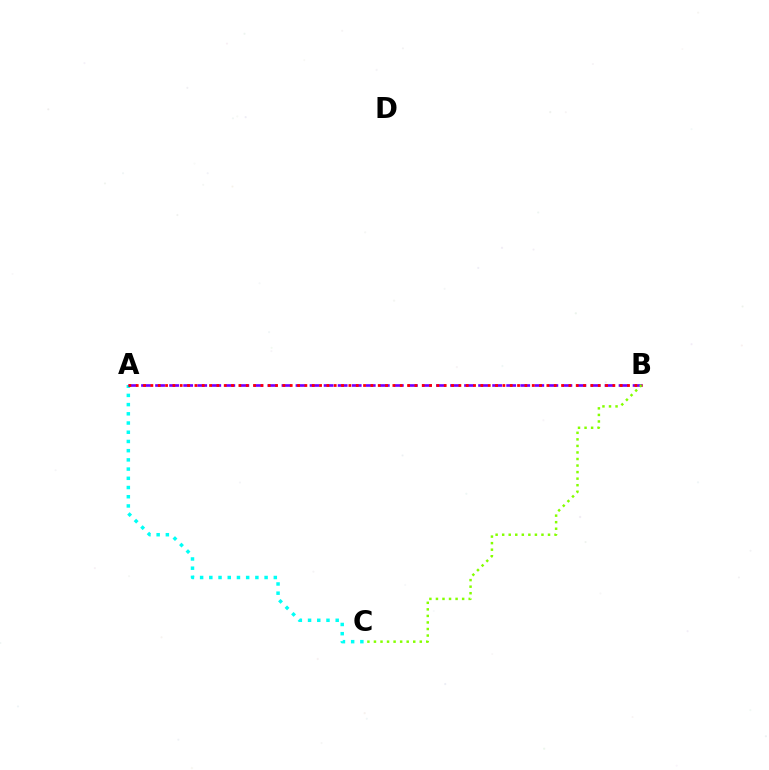{('A', 'C'): [{'color': '#00fff6', 'line_style': 'dotted', 'thickness': 2.5}], ('A', 'B'): [{'color': '#7200ff', 'line_style': 'dashed', 'thickness': 1.91}, {'color': '#ff0000', 'line_style': 'dotted', 'thickness': 1.99}], ('B', 'C'): [{'color': '#84ff00', 'line_style': 'dotted', 'thickness': 1.78}]}